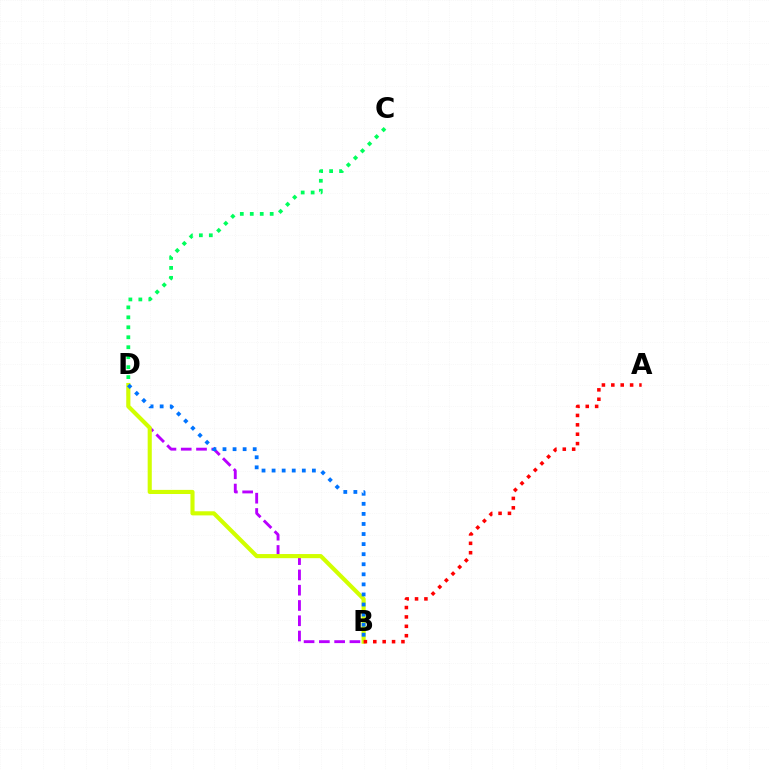{('B', 'D'): [{'color': '#b900ff', 'line_style': 'dashed', 'thickness': 2.08}, {'color': '#d1ff00', 'line_style': 'solid', 'thickness': 2.97}, {'color': '#0074ff', 'line_style': 'dotted', 'thickness': 2.74}], ('C', 'D'): [{'color': '#00ff5c', 'line_style': 'dotted', 'thickness': 2.71}], ('A', 'B'): [{'color': '#ff0000', 'line_style': 'dotted', 'thickness': 2.55}]}